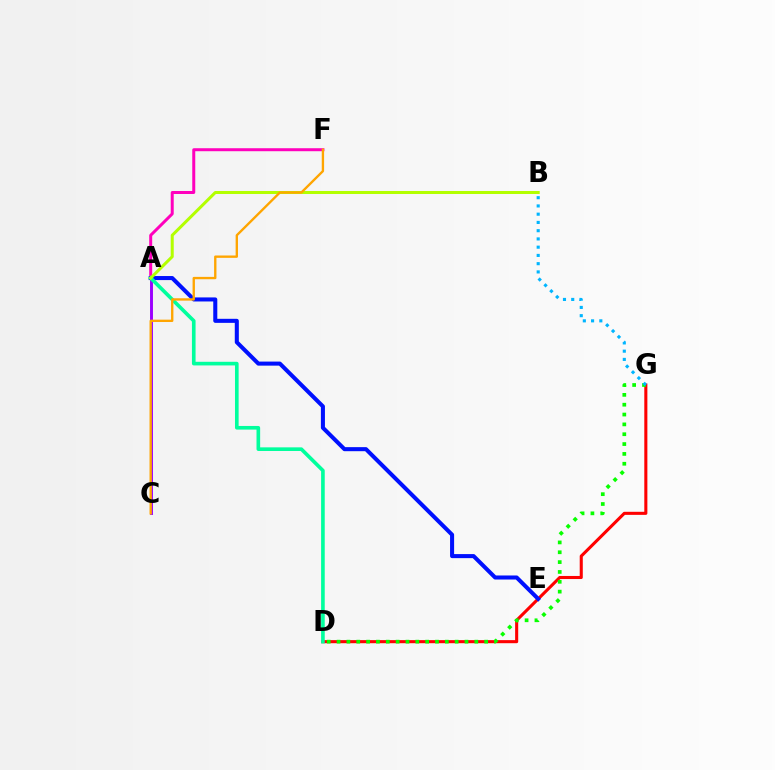{('A', 'C'): [{'color': '#9b00ff', 'line_style': 'solid', 'thickness': 2.11}], ('A', 'F'): [{'color': '#ff00bd', 'line_style': 'solid', 'thickness': 2.15}], ('D', 'G'): [{'color': '#ff0000', 'line_style': 'solid', 'thickness': 2.21}, {'color': '#08ff00', 'line_style': 'dotted', 'thickness': 2.67}], ('A', 'E'): [{'color': '#0010ff', 'line_style': 'solid', 'thickness': 2.92}], ('A', 'D'): [{'color': '#00ff9d', 'line_style': 'solid', 'thickness': 2.62}], ('A', 'B'): [{'color': '#b3ff00', 'line_style': 'solid', 'thickness': 2.17}], ('C', 'F'): [{'color': '#ffa500', 'line_style': 'solid', 'thickness': 1.69}], ('B', 'G'): [{'color': '#00b5ff', 'line_style': 'dotted', 'thickness': 2.24}]}